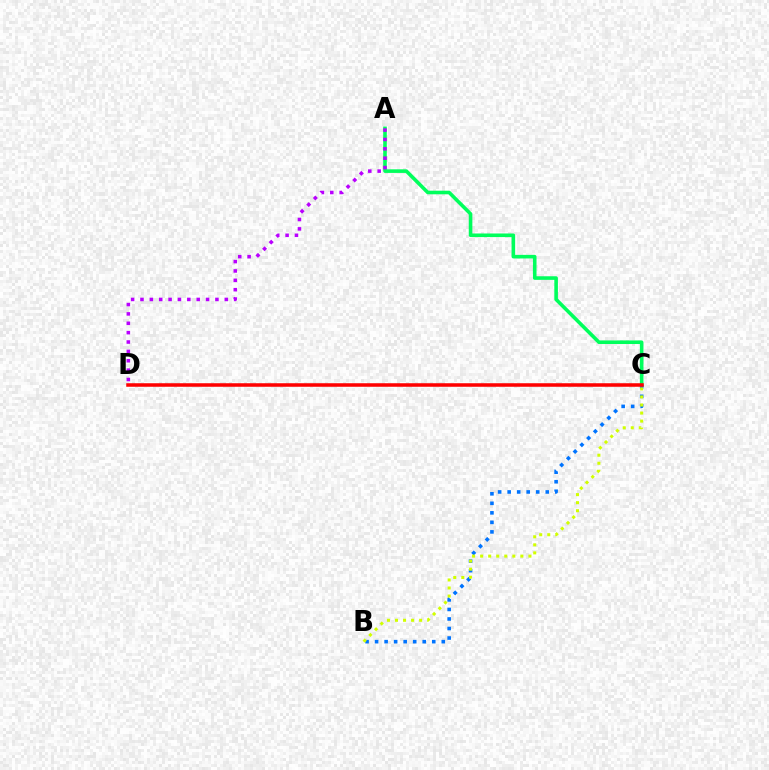{('A', 'C'): [{'color': '#00ff5c', 'line_style': 'solid', 'thickness': 2.59}], ('B', 'C'): [{'color': '#0074ff', 'line_style': 'dotted', 'thickness': 2.59}, {'color': '#d1ff00', 'line_style': 'dotted', 'thickness': 2.19}], ('A', 'D'): [{'color': '#b900ff', 'line_style': 'dotted', 'thickness': 2.55}], ('C', 'D'): [{'color': '#ff0000', 'line_style': 'solid', 'thickness': 2.54}]}